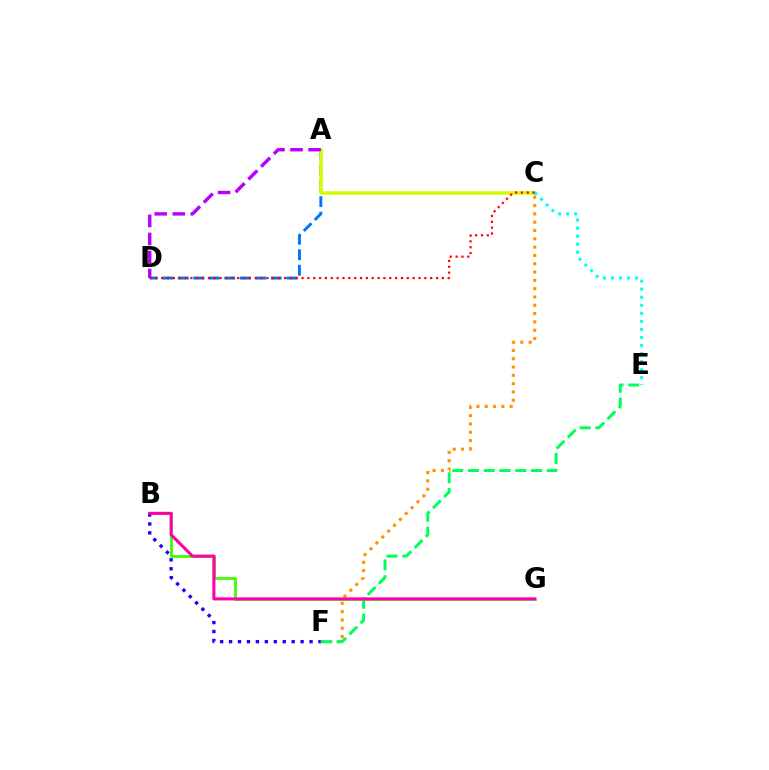{('A', 'D'): [{'color': '#0074ff', 'line_style': 'dashed', 'thickness': 2.11}, {'color': '#b900ff', 'line_style': 'dashed', 'thickness': 2.45}], ('A', 'C'): [{'color': '#d1ff00', 'line_style': 'solid', 'thickness': 2.53}], ('C', 'F'): [{'color': '#ff9400', 'line_style': 'dotted', 'thickness': 2.26}], ('C', 'E'): [{'color': '#00fff6', 'line_style': 'dotted', 'thickness': 2.19}], ('B', 'G'): [{'color': '#3dff00', 'line_style': 'solid', 'thickness': 2.02}, {'color': '#ff00ac', 'line_style': 'solid', 'thickness': 2.21}], ('B', 'F'): [{'color': '#2500ff', 'line_style': 'dotted', 'thickness': 2.43}], ('C', 'D'): [{'color': '#ff0000', 'line_style': 'dotted', 'thickness': 1.59}], ('E', 'F'): [{'color': '#00ff5c', 'line_style': 'dashed', 'thickness': 2.14}]}